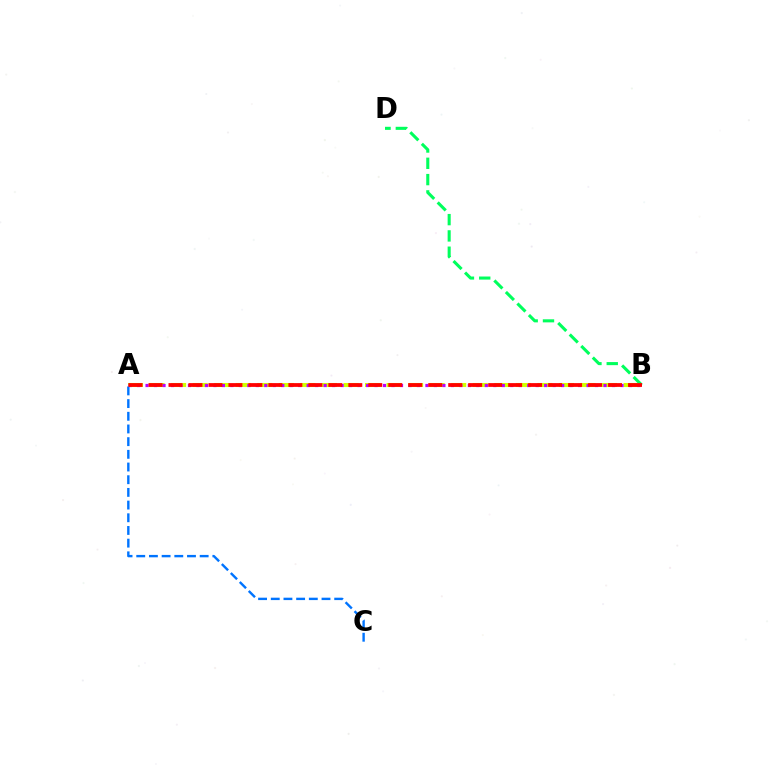{('A', 'B'): [{'color': '#d1ff00', 'line_style': 'dashed', 'thickness': 2.93}, {'color': '#b900ff', 'line_style': 'dotted', 'thickness': 2.3}, {'color': '#ff0000', 'line_style': 'dashed', 'thickness': 2.71}], ('A', 'C'): [{'color': '#0074ff', 'line_style': 'dashed', 'thickness': 1.72}], ('B', 'D'): [{'color': '#00ff5c', 'line_style': 'dashed', 'thickness': 2.21}]}